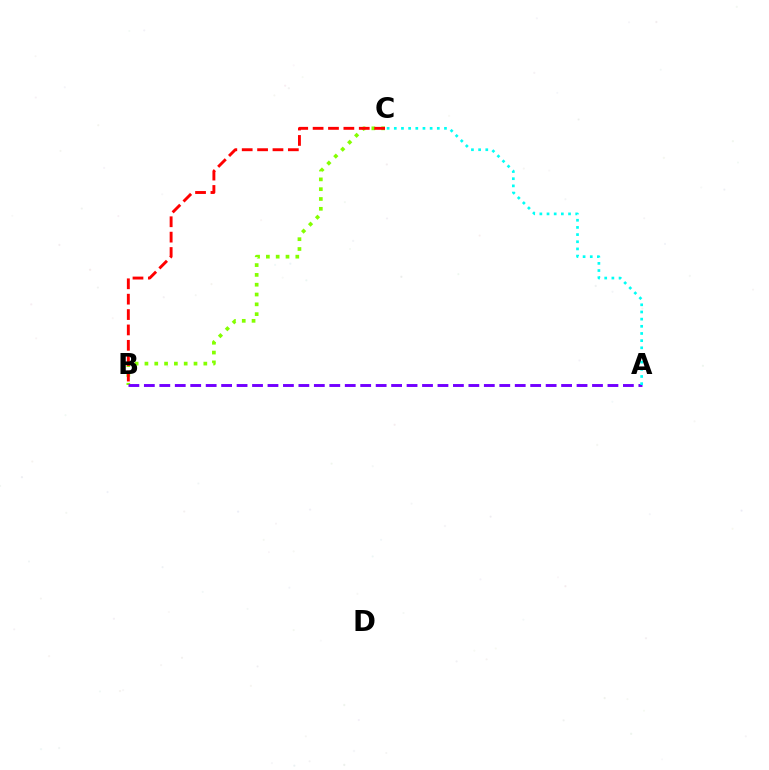{('B', 'C'): [{'color': '#84ff00', 'line_style': 'dotted', 'thickness': 2.67}, {'color': '#ff0000', 'line_style': 'dashed', 'thickness': 2.09}], ('A', 'B'): [{'color': '#7200ff', 'line_style': 'dashed', 'thickness': 2.1}], ('A', 'C'): [{'color': '#00fff6', 'line_style': 'dotted', 'thickness': 1.95}]}